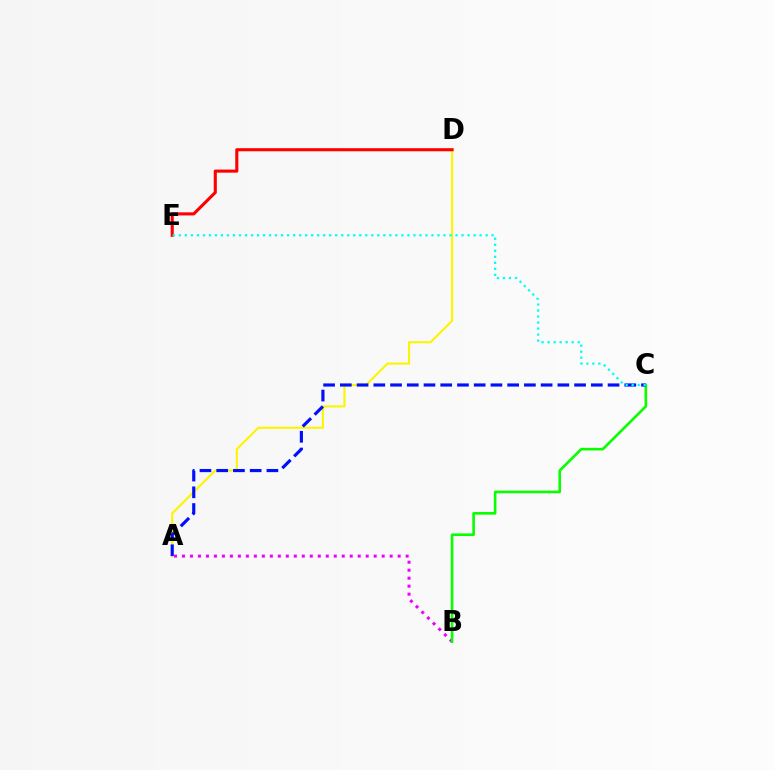{('A', 'D'): [{'color': '#fcf500', 'line_style': 'solid', 'thickness': 1.52}], ('A', 'B'): [{'color': '#ee00ff', 'line_style': 'dotted', 'thickness': 2.17}], ('B', 'C'): [{'color': '#08ff00', 'line_style': 'solid', 'thickness': 1.89}], ('D', 'E'): [{'color': '#ff0000', 'line_style': 'solid', 'thickness': 2.23}], ('A', 'C'): [{'color': '#0010ff', 'line_style': 'dashed', 'thickness': 2.27}], ('C', 'E'): [{'color': '#00fff6', 'line_style': 'dotted', 'thickness': 1.63}]}